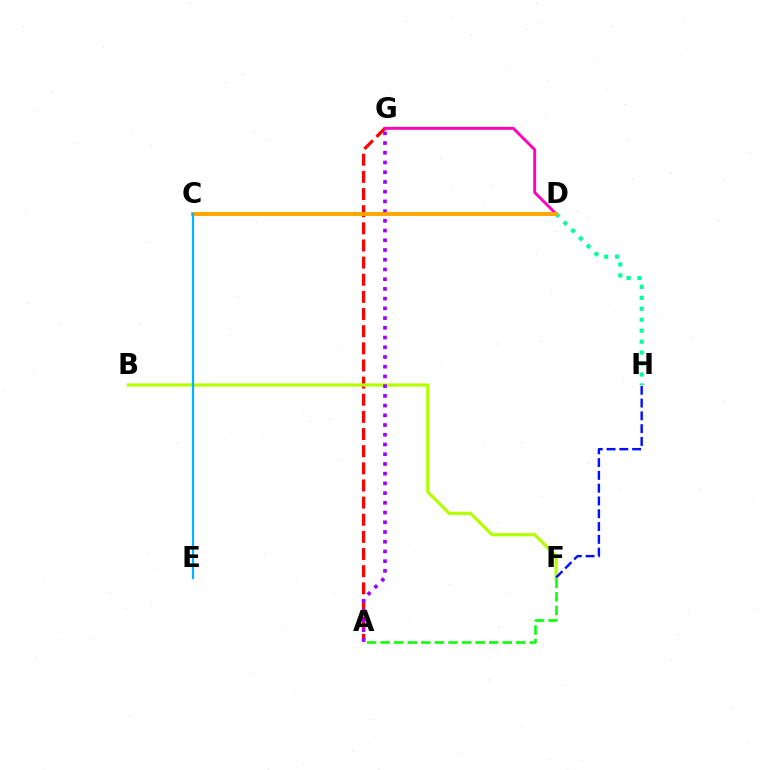{('A', 'G'): [{'color': '#ff0000', 'line_style': 'dashed', 'thickness': 2.33}, {'color': '#9b00ff', 'line_style': 'dotted', 'thickness': 2.64}], ('B', 'F'): [{'color': '#b3ff00', 'line_style': 'solid', 'thickness': 2.29}], ('D', 'H'): [{'color': '#00ff9d', 'line_style': 'dotted', 'thickness': 2.98}], ('D', 'G'): [{'color': '#ff00bd', 'line_style': 'solid', 'thickness': 2.08}], ('F', 'H'): [{'color': '#0010ff', 'line_style': 'dashed', 'thickness': 1.74}], ('C', 'D'): [{'color': '#ffa500', 'line_style': 'solid', 'thickness': 2.8}], ('C', 'E'): [{'color': '#00b5ff', 'line_style': 'solid', 'thickness': 1.61}], ('A', 'F'): [{'color': '#08ff00', 'line_style': 'dashed', 'thickness': 1.84}]}